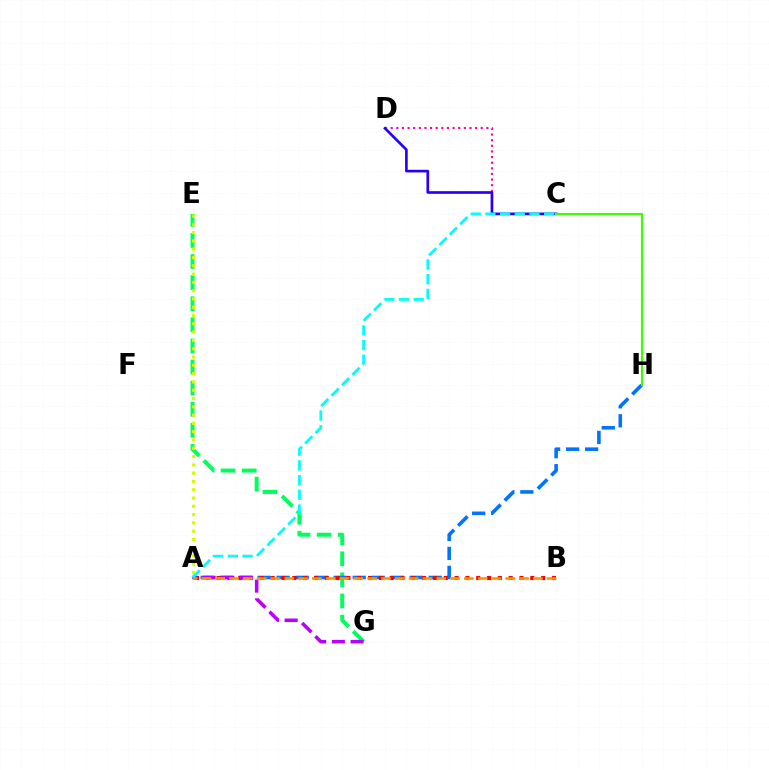{('E', 'G'): [{'color': '#00ff5c', 'line_style': 'dashed', 'thickness': 2.87}], ('A', 'E'): [{'color': '#d1ff00', 'line_style': 'dotted', 'thickness': 2.25}], ('A', 'H'): [{'color': '#0074ff', 'line_style': 'dashed', 'thickness': 2.58}], ('C', 'D'): [{'color': '#ff00ac', 'line_style': 'dotted', 'thickness': 1.53}, {'color': '#2500ff', 'line_style': 'solid', 'thickness': 1.91}], ('A', 'B'): [{'color': '#ff0000', 'line_style': 'dotted', 'thickness': 2.94}, {'color': '#ff9400', 'line_style': 'dashed', 'thickness': 1.88}], ('A', 'G'): [{'color': '#b900ff', 'line_style': 'dashed', 'thickness': 2.54}], ('A', 'C'): [{'color': '#00fff6', 'line_style': 'dashed', 'thickness': 2.0}], ('C', 'H'): [{'color': '#3dff00', 'line_style': 'solid', 'thickness': 1.55}]}